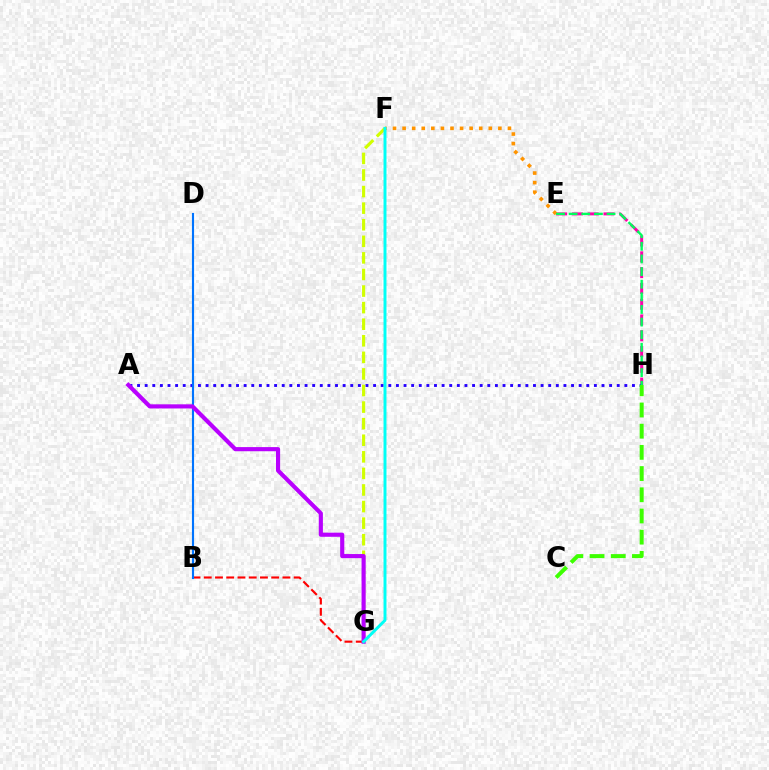{('E', 'H'): [{'color': '#ff00ac', 'line_style': 'dashed', 'thickness': 2.14}, {'color': '#00ff5c', 'line_style': 'dashed', 'thickness': 1.72}], ('A', 'H'): [{'color': '#2500ff', 'line_style': 'dotted', 'thickness': 2.07}], ('B', 'G'): [{'color': '#ff0000', 'line_style': 'dashed', 'thickness': 1.53}], ('C', 'H'): [{'color': '#3dff00', 'line_style': 'dashed', 'thickness': 2.88}], ('F', 'G'): [{'color': '#d1ff00', 'line_style': 'dashed', 'thickness': 2.25}, {'color': '#00fff6', 'line_style': 'solid', 'thickness': 2.13}], ('E', 'F'): [{'color': '#ff9400', 'line_style': 'dotted', 'thickness': 2.6}], ('B', 'D'): [{'color': '#0074ff', 'line_style': 'solid', 'thickness': 1.53}], ('A', 'G'): [{'color': '#b900ff', 'line_style': 'solid', 'thickness': 2.98}]}